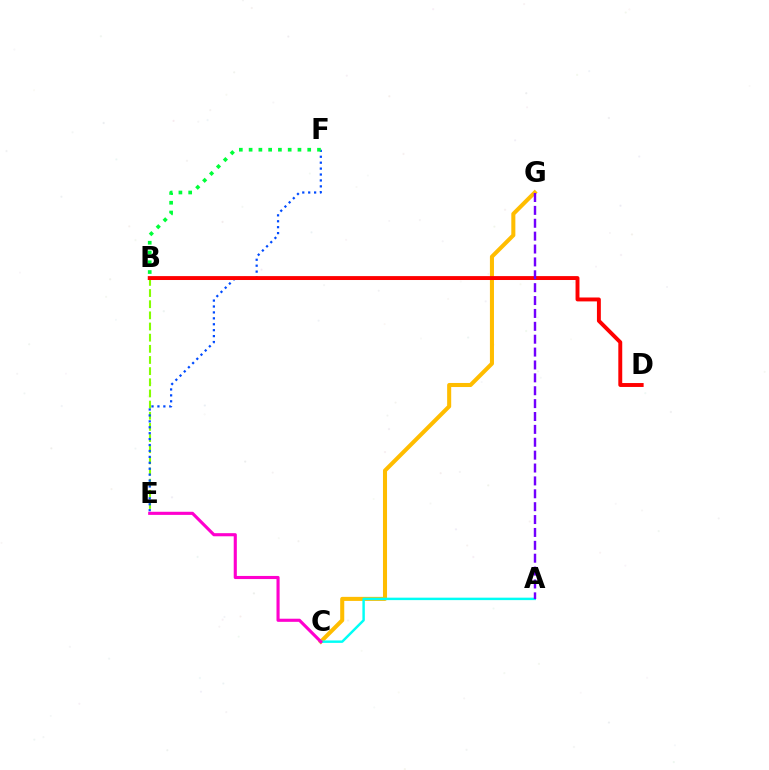{('C', 'G'): [{'color': '#ffbd00', 'line_style': 'solid', 'thickness': 2.92}], ('B', 'E'): [{'color': '#84ff00', 'line_style': 'dashed', 'thickness': 1.52}], ('A', 'C'): [{'color': '#00fff6', 'line_style': 'solid', 'thickness': 1.76}], ('E', 'F'): [{'color': '#004bff', 'line_style': 'dotted', 'thickness': 1.61}], ('B', 'F'): [{'color': '#00ff39', 'line_style': 'dotted', 'thickness': 2.65}], ('B', 'D'): [{'color': '#ff0000', 'line_style': 'solid', 'thickness': 2.82}], ('A', 'G'): [{'color': '#7200ff', 'line_style': 'dashed', 'thickness': 1.75}], ('C', 'E'): [{'color': '#ff00cf', 'line_style': 'solid', 'thickness': 2.24}]}